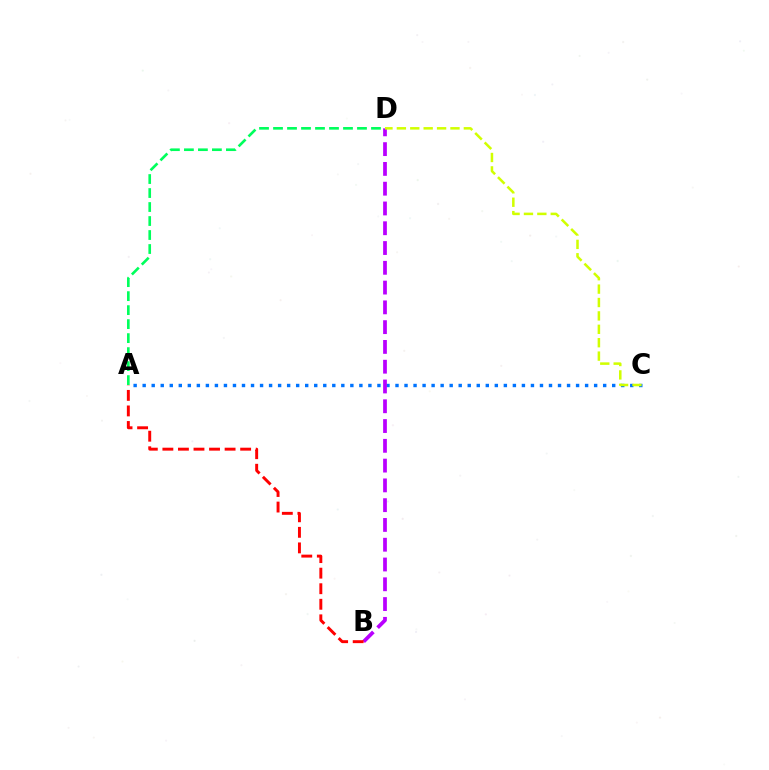{('A', 'D'): [{'color': '#00ff5c', 'line_style': 'dashed', 'thickness': 1.9}], ('A', 'C'): [{'color': '#0074ff', 'line_style': 'dotted', 'thickness': 2.45}], ('B', 'D'): [{'color': '#b900ff', 'line_style': 'dashed', 'thickness': 2.69}], ('A', 'B'): [{'color': '#ff0000', 'line_style': 'dashed', 'thickness': 2.11}], ('C', 'D'): [{'color': '#d1ff00', 'line_style': 'dashed', 'thickness': 1.82}]}